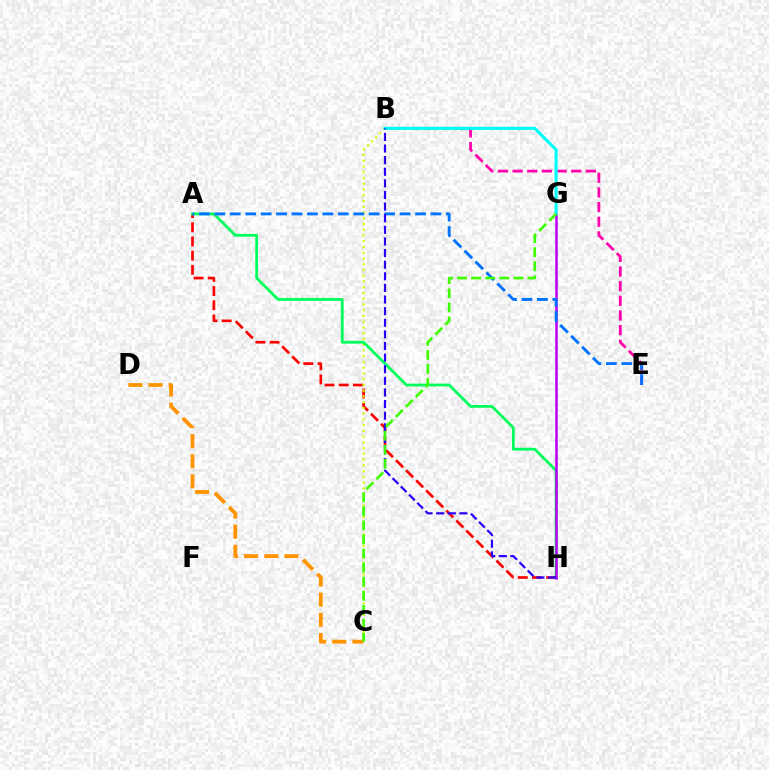{('A', 'H'): [{'color': '#ff0000', 'line_style': 'dashed', 'thickness': 1.93}, {'color': '#00ff5c', 'line_style': 'solid', 'thickness': 2.01}], ('B', 'C'): [{'color': '#d1ff00', 'line_style': 'dotted', 'thickness': 1.56}], ('G', 'H'): [{'color': '#b900ff', 'line_style': 'solid', 'thickness': 1.83}], ('B', 'E'): [{'color': '#ff00ac', 'line_style': 'dashed', 'thickness': 1.99}], ('A', 'E'): [{'color': '#0074ff', 'line_style': 'dashed', 'thickness': 2.1}], ('B', 'G'): [{'color': '#00fff6', 'line_style': 'solid', 'thickness': 2.24}], ('C', 'D'): [{'color': '#ff9400', 'line_style': 'dashed', 'thickness': 2.74}], ('B', 'H'): [{'color': '#2500ff', 'line_style': 'dashed', 'thickness': 1.58}], ('C', 'G'): [{'color': '#3dff00', 'line_style': 'dashed', 'thickness': 1.91}]}